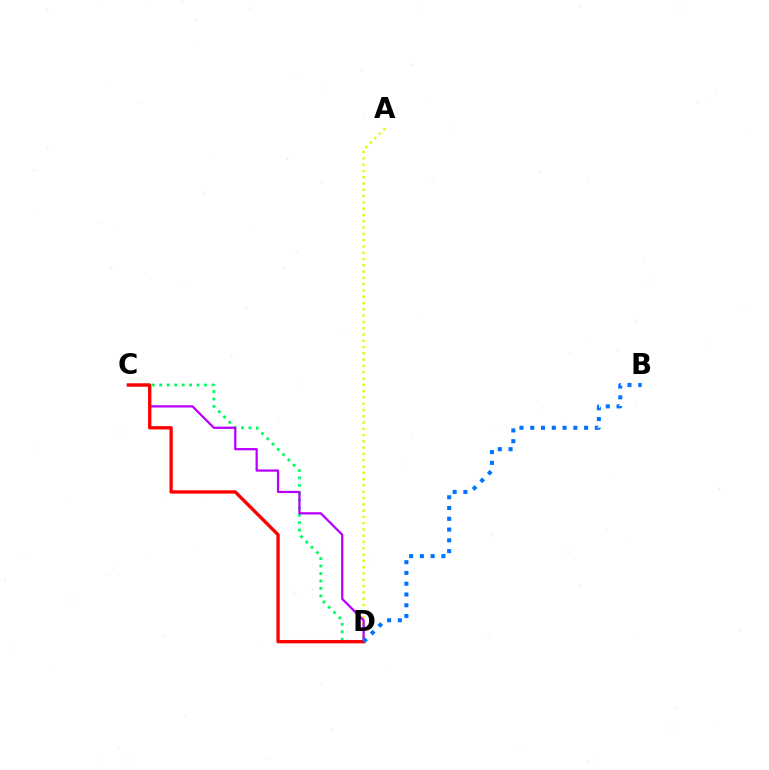{('C', 'D'): [{'color': '#00ff5c', 'line_style': 'dotted', 'thickness': 2.03}, {'color': '#b900ff', 'line_style': 'solid', 'thickness': 1.62}, {'color': '#ff0000', 'line_style': 'solid', 'thickness': 2.41}], ('A', 'D'): [{'color': '#d1ff00', 'line_style': 'dotted', 'thickness': 1.71}], ('B', 'D'): [{'color': '#0074ff', 'line_style': 'dotted', 'thickness': 2.93}]}